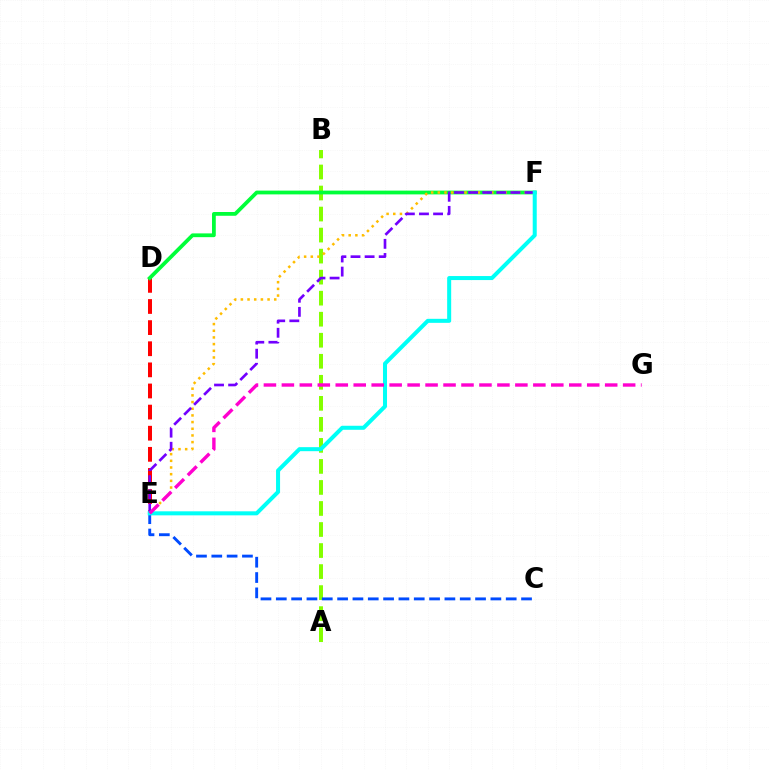{('A', 'B'): [{'color': '#84ff00', 'line_style': 'dashed', 'thickness': 2.86}], ('D', 'E'): [{'color': '#ff0000', 'line_style': 'dashed', 'thickness': 2.87}], ('D', 'F'): [{'color': '#00ff39', 'line_style': 'solid', 'thickness': 2.72}], ('E', 'F'): [{'color': '#ffbd00', 'line_style': 'dotted', 'thickness': 1.81}, {'color': '#7200ff', 'line_style': 'dashed', 'thickness': 1.92}, {'color': '#00fff6', 'line_style': 'solid', 'thickness': 2.9}], ('C', 'E'): [{'color': '#004bff', 'line_style': 'dashed', 'thickness': 2.08}], ('E', 'G'): [{'color': '#ff00cf', 'line_style': 'dashed', 'thickness': 2.44}]}